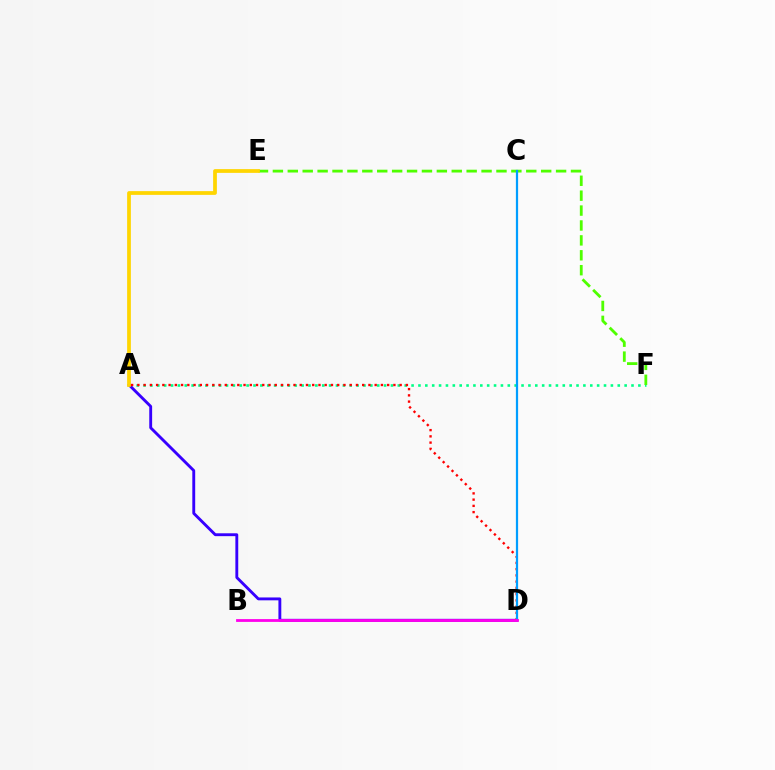{('A', 'F'): [{'color': '#00ff86', 'line_style': 'dotted', 'thickness': 1.87}], ('E', 'F'): [{'color': '#4fff00', 'line_style': 'dashed', 'thickness': 2.02}], ('A', 'D'): [{'color': '#3700ff', 'line_style': 'solid', 'thickness': 2.07}, {'color': '#ff0000', 'line_style': 'dotted', 'thickness': 1.7}], ('A', 'E'): [{'color': '#ffd500', 'line_style': 'solid', 'thickness': 2.69}], ('C', 'D'): [{'color': '#009eff', 'line_style': 'solid', 'thickness': 1.6}], ('B', 'D'): [{'color': '#ff00ed', 'line_style': 'solid', 'thickness': 2.02}]}